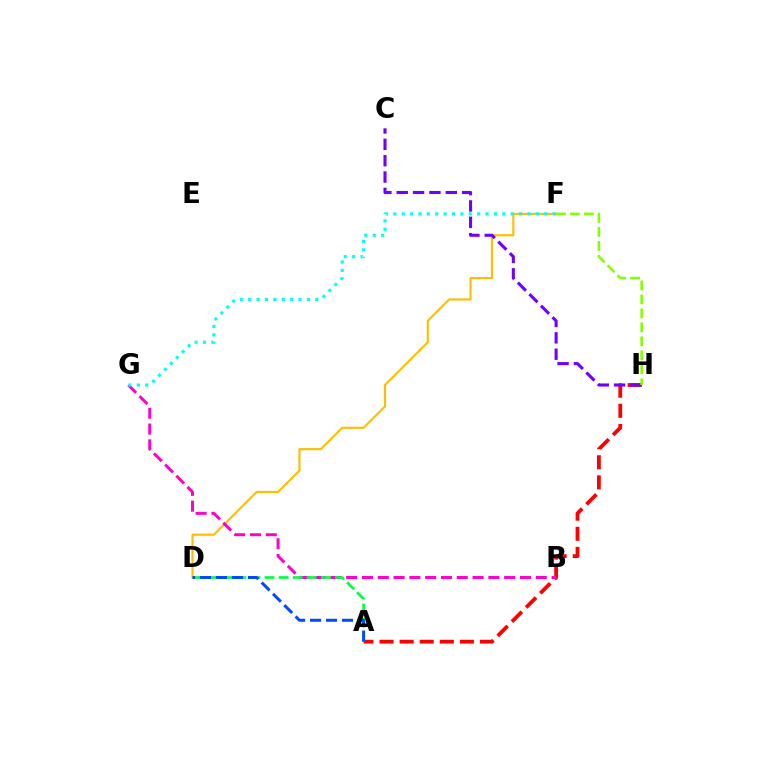{('D', 'F'): [{'color': '#ffbd00', 'line_style': 'solid', 'thickness': 1.54}], ('A', 'H'): [{'color': '#ff0000', 'line_style': 'dashed', 'thickness': 2.73}], ('C', 'H'): [{'color': '#7200ff', 'line_style': 'dashed', 'thickness': 2.22}], ('B', 'G'): [{'color': '#ff00cf', 'line_style': 'dashed', 'thickness': 2.15}], ('A', 'D'): [{'color': '#00ff39', 'line_style': 'dashed', 'thickness': 1.91}, {'color': '#004bff', 'line_style': 'dashed', 'thickness': 2.17}], ('F', 'H'): [{'color': '#84ff00', 'line_style': 'dashed', 'thickness': 1.9}], ('F', 'G'): [{'color': '#00fff6', 'line_style': 'dotted', 'thickness': 2.28}]}